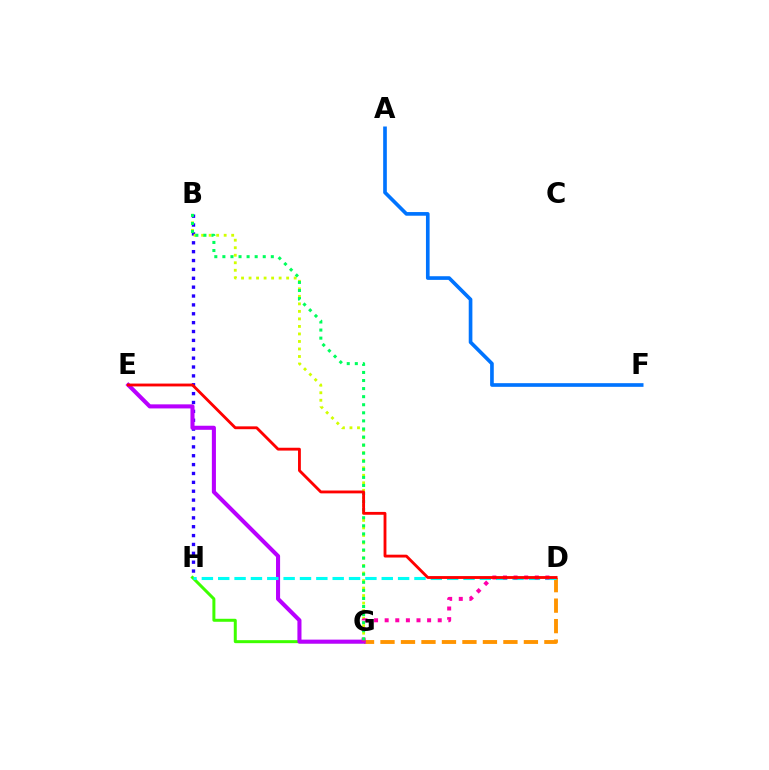{('B', 'H'): [{'color': '#2500ff', 'line_style': 'dotted', 'thickness': 2.41}], ('A', 'F'): [{'color': '#0074ff', 'line_style': 'solid', 'thickness': 2.63}], ('G', 'H'): [{'color': '#3dff00', 'line_style': 'solid', 'thickness': 2.16}], ('B', 'G'): [{'color': '#d1ff00', 'line_style': 'dotted', 'thickness': 2.04}, {'color': '#00ff5c', 'line_style': 'dotted', 'thickness': 2.19}], ('D', 'G'): [{'color': '#ff9400', 'line_style': 'dashed', 'thickness': 2.78}, {'color': '#ff00ac', 'line_style': 'dotted', 'thickness': 2.88}], ('E', 'G'): [{'color': '#b900ff', 'line_style': 'solid', 'thickness': 2.93}], ('D', 'H'): [{'color': '#00fff6', 'line_style': 'dashed', 'thickness': 2.22}], ('D', 'E'): [{'color': '#ff0000', 'line_style': 'solid', 'thickness': 2.05}]}